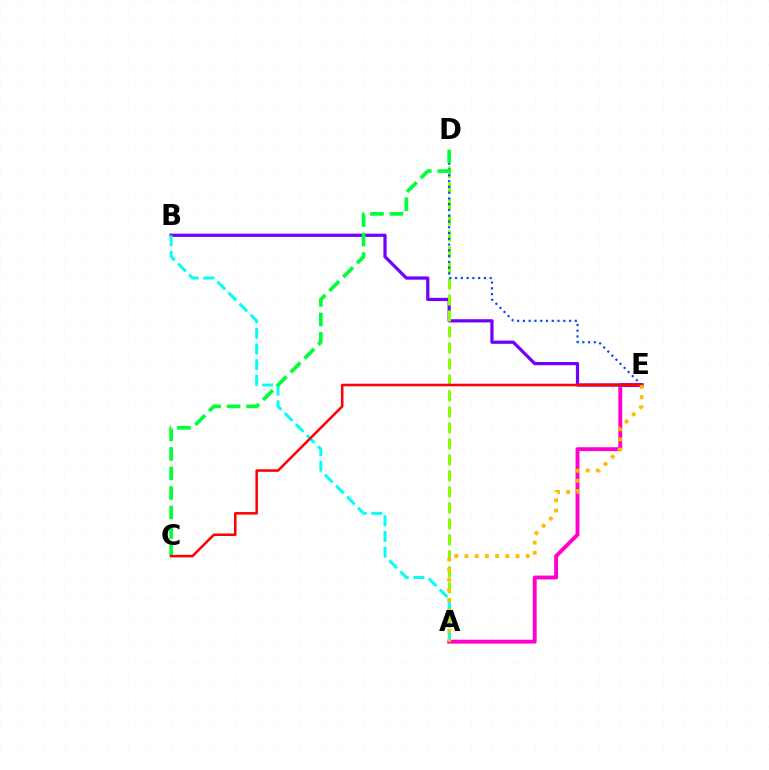{('A', 'E'): [{'color': '#ff00cf', 'line_style': 'solid', 'thickness': 2.8}, {'color': '#ffbd00', 'line_style': 'dotted', 'thickness': 2.78}], ('B', 'E'): [{'color': '#7200ff', 'line_style': 'solid', 'thickness': 2.32}], ('A', 'D'): [{'color': '#84ff00', 'line_style': 'dashed', 'thickness': 2.17}], ('D', 'E'): [{'color': '#004bff', 'line_style': 'dotted', 'thickness': 1.57}], ('A', 'B'): [{'color': '#00fff6', 'line_style': 'dashed', 'thickness': 2.12}], ('C', 'D'): [{'color': '#00ff39', 'line_style': 'dashed', 'thickness': 2.65}], ('C', 'E'): [{'color': '#ff0000', 'line_style': 'solid', 'thickness': 1.82}]}